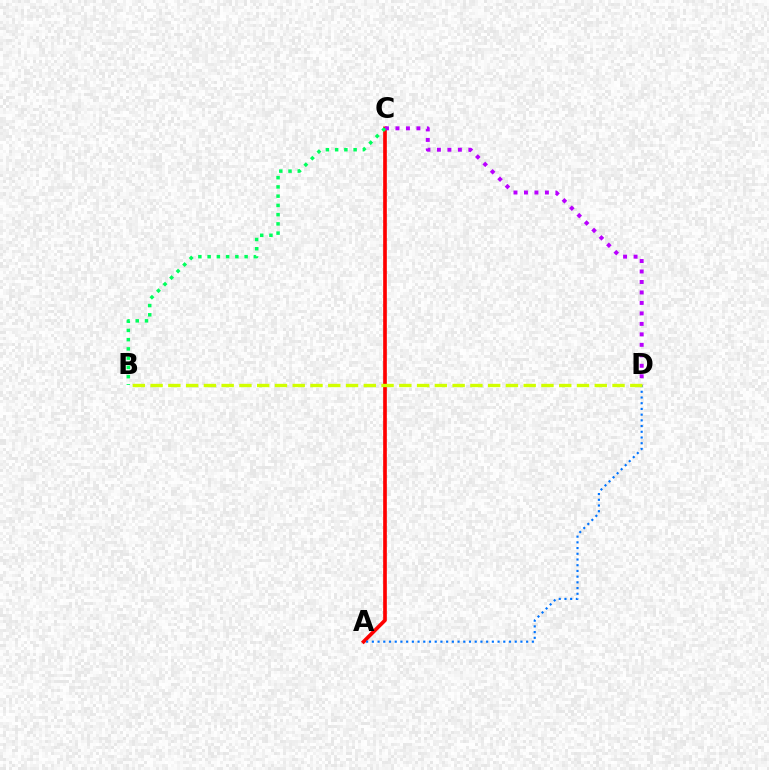{('A', 'C'): [{'color': '#ff0000', 'line_style': 'solid', 'thickness': 2.64}], ('C', 'D'): [{'color': '#b900ff', 'line_style': 'dotted', 'thickness': 2.85}], ('A', 'D'): [{'color': '#0074ff', 'line_style': 'dotted', 'thickness': 1.55}], ('B', 'D'): [{'color': '#d1ff00', 'line_style': 'dashed', 'thickness': 2.41}], ('B', 'C'): [{'color': '#00ff5c', 'line_style': 'dotted', 'thickness': 2.51}]}